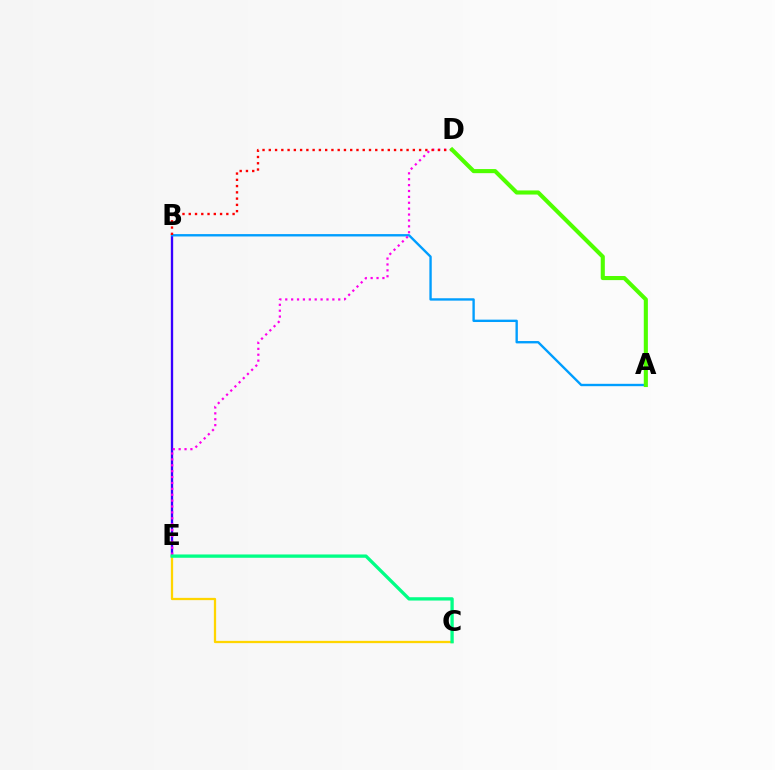{('B', 'E'): [{'color': '#3700ff', 'line_style': 'solid', 'thickness': 1.68}], ('C', 'E'): [{'color': '#ffd500', 'line_style': 'solid', 'thickness': 1.64}, {'color': '#00ff86', 'line_style': 'solid', 'thickness': 2.38}], ('A', 'B'): [{'color': '#009eff', 'line_style': 'solid', 'thickness': 1.7}], ('D', 'E'): [{'color': '#ff00ed', 'line_style': 'dotted', 'thickness': 1.6}], ('B', 'D'): [{'color': '#ff0000', 'line_style': 'dotted', 'thickness': 1.7}], ('A', 'D'): [{'color': '#4fff00', 'line_style': 'solid', 'thickness': 2.95}]}